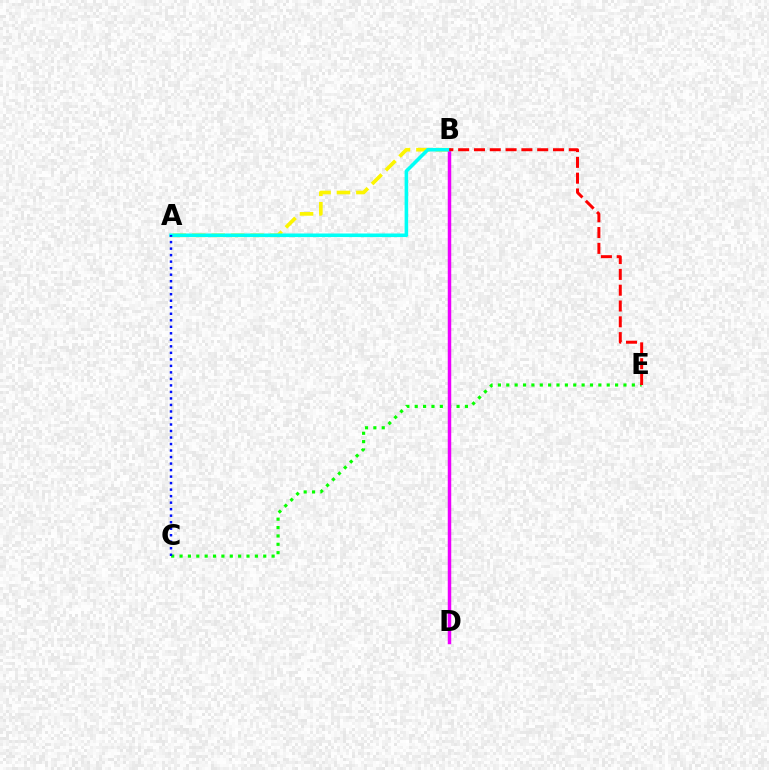{('A', 'B'): [{'color': '#fcf500', 'line_style': 'dashed', 'thickness': 2.64}, {'color': '#00fff6', 'line_style': 'solid', 'thickness': 2.57}], ('C', 'E'): [{'color': '#08ff00', 'line_style': 'dotted', 'thickness': 2.27}], ('B', 'D'): [{'color': '#ee00ff', 'line_style': 'solid', 'thickness': 2.5}], ('B', 'E'): [{'color': '#ff0000', 'line_style': 'dashed', 'thickness': 2.15}], ('A', 'C'): [{'color': '#0010ff', 'line_style': 'dotted', 'thickness': 1.77}]}